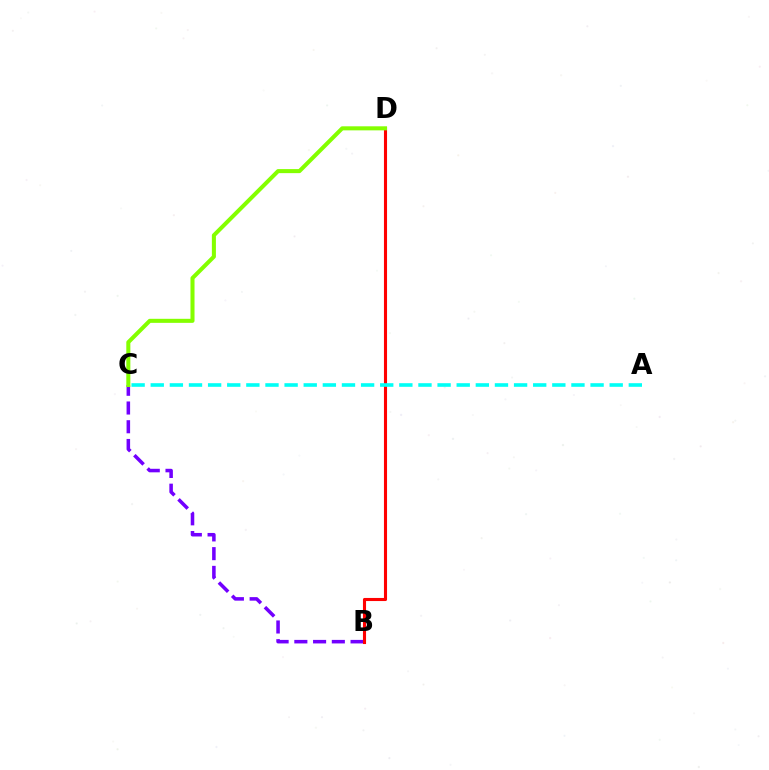{('B', 'C'): [{'color': '#7200ff', 'line_style': 'dashed', 'thickness': 2.55}], ('B', 'D'): [{'color': '#ff0000', 'line_style': 'solid', 'thickness': 2.23}], ('C', 'D'): [{'color': '#84ff00', 'line_style': 'solid', 'thickness': 2.91}], ('A', 'C'): [{'color': '#00fff6', 'line_style': 'dashed', 'thickness': 2.6}]}